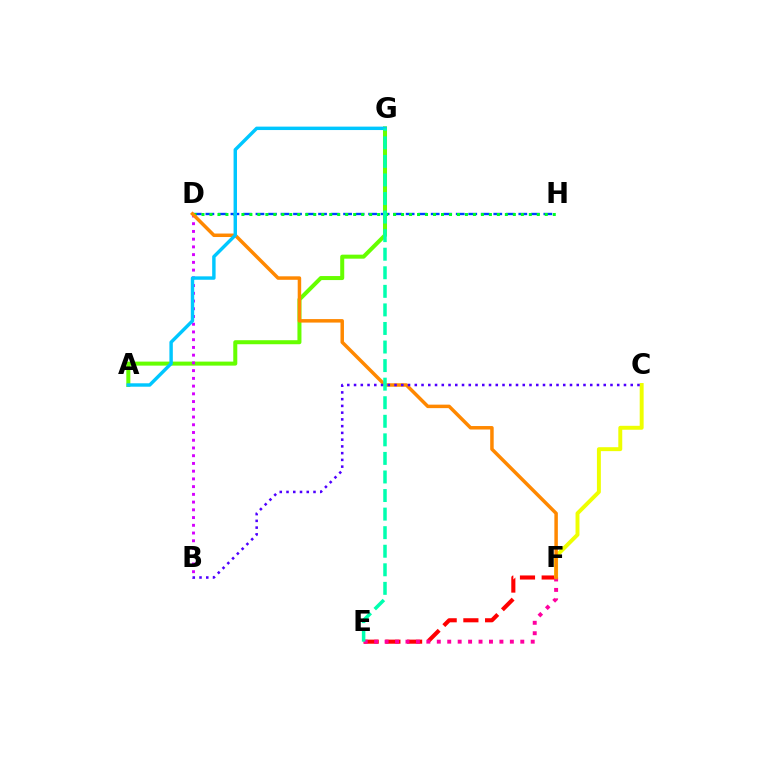{('D', 'H'): [{'color': '#003fff', 'line_style': 'dashed', 'thickness': 1.7}, {'color': '#00ff27', 'line_style': 'dotted', 'thickness': 2.17}], ('E', 'F'): [{'color': '#ff0000', 'line_style': 'dashed', 'thickness': 2.95}, {'color': '#ff00a0', 'line_style': 'dotted', 'thickness': 2.84}], ('C', 'F'): [{'color': '#eeff00', 'line_style': 'solid', 'thickness': 2.84}], ('A', 'G'): [{'color': '#66ff00', 'line_style': 'solid', 'thickness': 2.89}, {'color': '#00c7ff', 'line_style': 'solid', 'thickness': 2.46}], ('B', 'D'): [{'color': '#d600ff', 'line_style': 'dotted', 'thickness': 2.1}], ('D', 'F'): [{'color': '#ff8800', 'line_style': 'solid', 'thickness': 2.51}], ('B', 'C'): [{'color': '#4f00ff', 'line_style': 'dotted', 'thickness': 1.83}], ('E', 'G'): [{'color': '#00ffaf', 'line_style': 'dashed', 'thickness': 2.52}]}